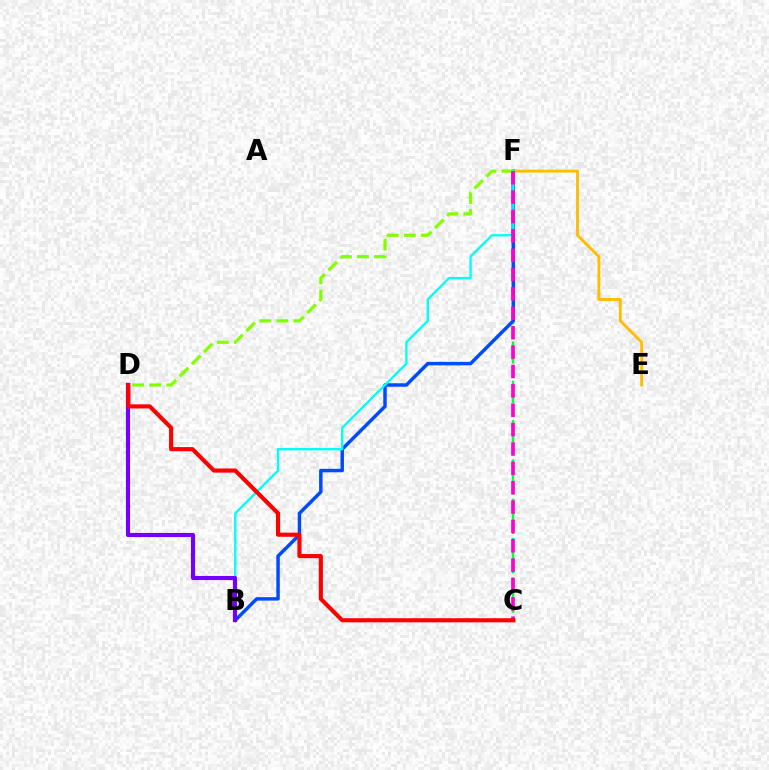{('C', 'F'): [{'color': '#00ff39', 'line_style': 'dashed', 'thickness': 1.78}, {'color': '#ff00cf', 'line_style': 'dashed', 'thickness': 2.63}], ('B', 'F'): [{'color': '#004bff', 'line_style': 'solid', 'thickness': 2.5}, {'color': '#00fff6', 'line_style': 'solid', 'thickness': 1.68}], ('E', 'F'): [{'color': '#ffbd00', 'line_style': 'solid', 'thickness': 2.07}], ('D', 'F'): [{'color': '#84ff00', 'line_style': 'dashed', 'thickness': 2.32}], ('B', 'D'): [{'color': '#7200ff', 'line_style': 'solid', 'thickness': 2.98}], ('C', 'D'): [{'color': '#ff0000', 'line_style': 'solid', 'thickness': 2.97}]}